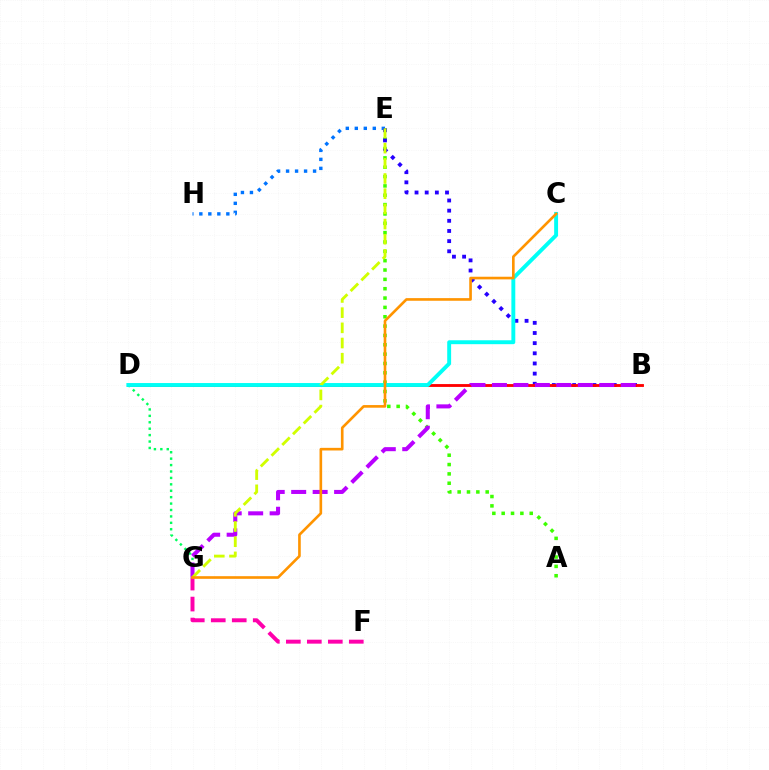{('A', 'E'): [{'color': '#3dff00', 'line_style': 'dotted', 'thickness': 2.54}], ('E', 'H'): [{'color': '#0074ff', 'line_style': 'dotted', 'thickness': 2.44}], ('D', 'G'): [{'color': '#00ff5c', 'line_style': 'dotted', 'thickness': 1.74}], ('B', 'E'): [{'color': '#2500ff', 'line_style': 'dotted', 'thickness': 2.76}], ('F', 'G'): [{'color': '#ff00ac', 'line_style': 'dashed', 'thickness': 2.85}], ('B', 'D'): [{'color': '#ff0000', 'line_style': 'solid', 'thickness': 2.05}], ('B', 'G'): [{'color': '#b900ff', 'line_style': 'dashed', 'thickness': 2.92}], ('C', 'D'): [{'color': '#00fff6', 'line_style': 'solid', 'thickness': 2.81}], ('E', 'G'): [{'color': '#d1ff00', 'line_style': 'dashed', 'thickness': 2.06}], ('C', 'G'): [{'color': '#ff9400', 'line_style': 'solid', 'thickness': 1.9}]}